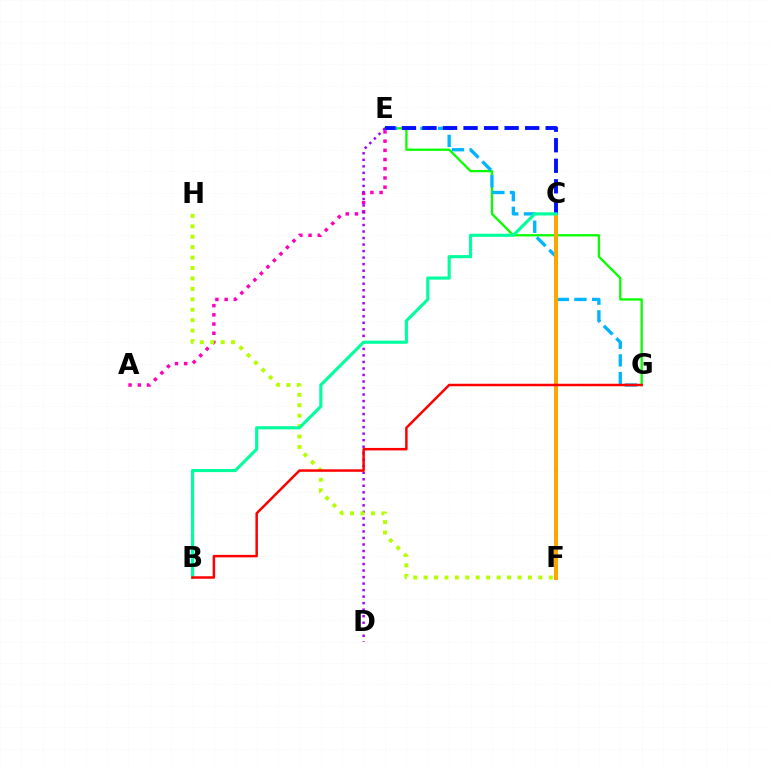{('E', 'G'): [{'color': '#08ff00', 'line_style': 'solid', 'thickness': 1.65}, {'color': '#00b5ff', 'line_style': 'dashed', 'thickness': 2.4}], ('A', 'E'): [{'color': '#ff00bd', 'line_style': 'dotted', 'thickness': 2.5}], ('C', 'F'): [{'color': '#ffa500', 'line_style': 'solid', 'thickness': 2.87}], ('C', 'E'): [{'color': '#0010ff', 'line_style': 'dashed', 'thickness': 2.79}], ('D', 'E'): [{'color': '#9b00ff', 'line_style': 'dotted', 'thickness': 1.77}], ('F', 'H'): [{'color': '#b3ff00', 'line_style': 'dotted', 'thickness': 2.83}], ('B', 'C'): [{'color': '#00ff9d', 'line_style': 'solid', 'thickness': 2.25}], ('B', 'G'): [{'color': '#ff0000', 'line_style': 'solid', 'thickness': 1.79}]}